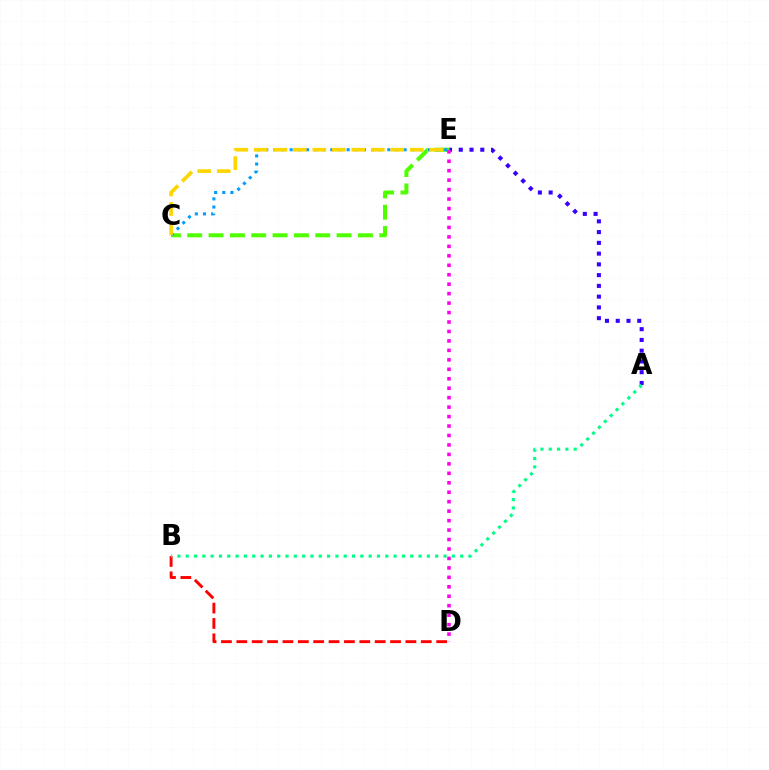{('A', 'E'): [{'color': '#3700ff', 'line_style': 'dotted', 'thickness': 2.92}], ('B', 'D'): [{'color': '#ff0000', 'line_style': 'dashed', 'thickness': 2.09}], ('A', 'B'): [{'color': '#00ff86', 'line_style': 'dotted', 'thickness': 2.26}], ('C', 'E'): [{'color': '#4fff00', 'line_style': 'dashed', 'thickness': 2.9}, {'color': '#009eff', 'line_style': 'dotted', 'thickness': 2.21}, {'color': '#ffd500', 'line_style': 'dashed', 'thickness': 2.65}], ('D', 'E'): [{'color': '#ff00ed', 'line_style': 'dotted', 'thickness': 2.57}]}